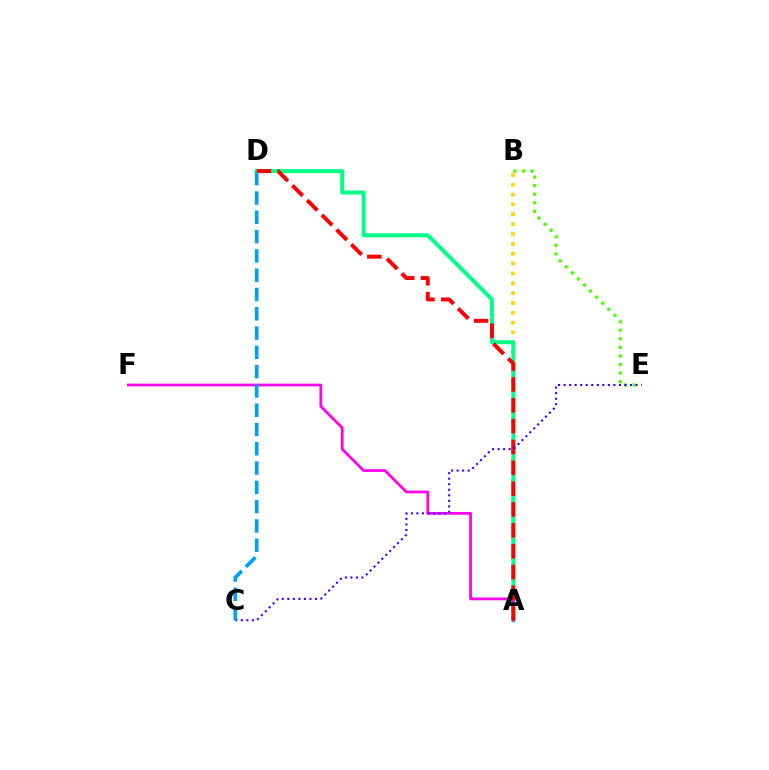{('A', 'B'): [{'color': '#ffd500', 'line_style': 'dotted', 'thickness': 2.68}], ('B', 'E'): [{'color': '#4fff00', 'line_style': 'dotted', 'thickness': 2.33}], ('A', 'D'): [{'color': '#00ff86', 'line_style': 'solid', 'thickness': 2.84}, {'color': '#ff0000', 'line_style': 'dashed', 'thickness': 2.83}], ('A', 'F'): [{'color': '#ff00ed', 'line_style': 'solid', 'thickness': 1.98}], ('C', 'E'): [{'color': '#3700ff', 'line_style': 'dotted', 'thickness': 1.5}], ('C', 'D'): [{'color': '#009eff', 'line_style': 'dashed', 'thickness': 2.62}]}